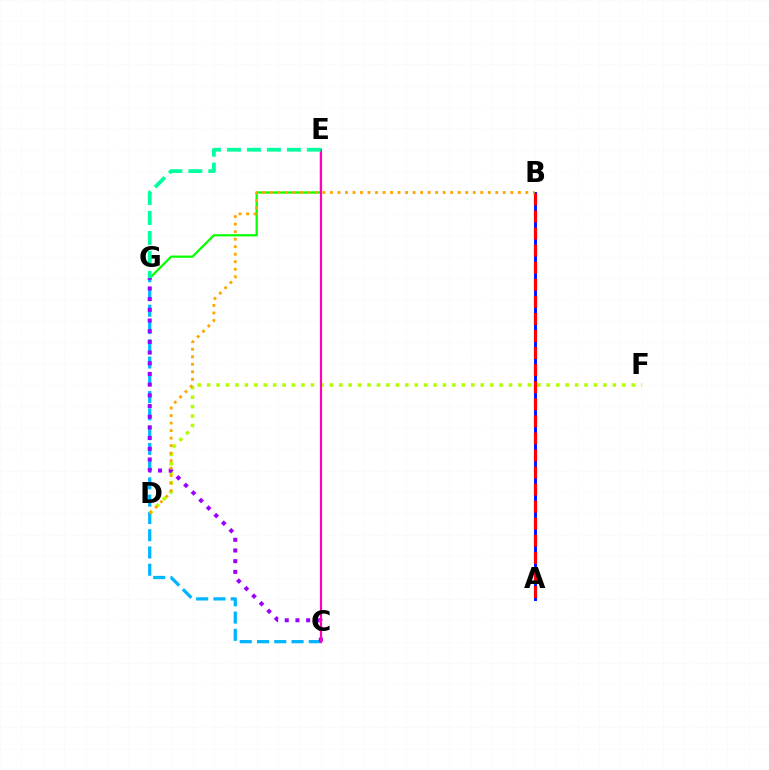{('E', 'G'): [{'color': '#08ff00', 'line_style': 'solid', 'thickness': 1.61}, {'color': '#00ff9d', 'line_style': 'dashed', 'thickness': 2.72}], ('D', 'F'): [{'color': '#b3ff00', 'line_style': 'dotted', 'thickness': 2.56}], ('A', 'B'): [{'color': '#0010ff', 'line_style': 'solid', 'thickness': 2.12}, {'color': '#ff0000', 'line_style': 'dashed', 'thickness': 2.32}], ('C', 'G'): [{'color': '#00b5ff', 'line_style': 'dashed', 'thickness': 2.35}, {'color': '#9b00ff', 'line_style': 'dotted', 'thickness': 2.9}], ('C', 'E'): [{'color': '#ff00bd', 'line_style': 'solid', 'thickness': 1.57}], ('B', 'D'): [{'color': '#ffa500', 'line_style': 'dotted', 'thickness': 2.04}]}